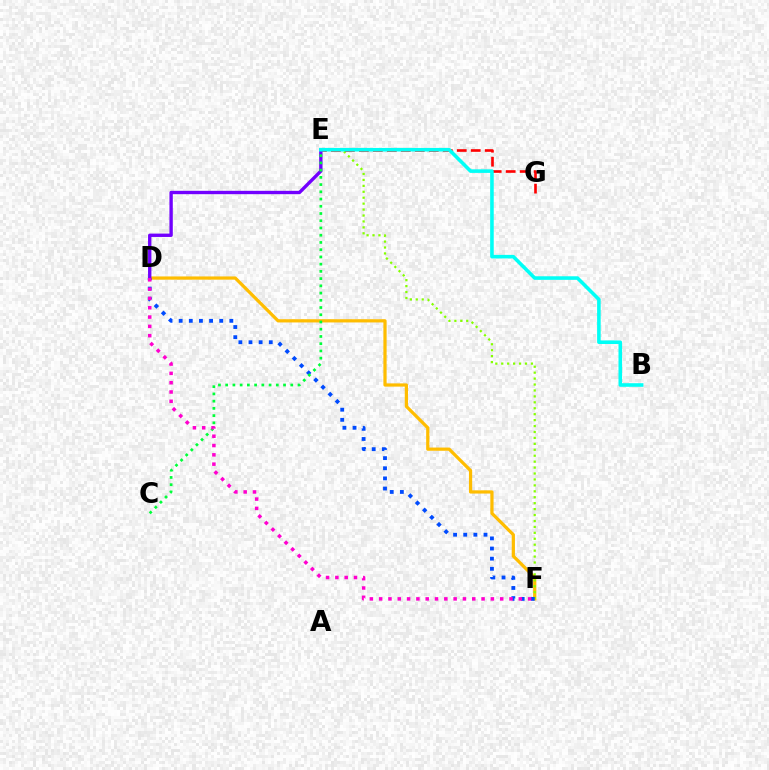{('D', 'F'): [{'color': '#ffbd00', 'line_style': 'solid', 'thickness': 2.32}, {'color': '#004bff', 'line_style': 'dotted', 'thickness': 2.75}, {'color': '#ff00cf', 'line_style': 'dotted', 'thickness': 2.53}], ('E', 'F'): [{'color': '#84ff00', 'line_style': 'dotted', 'thickness': 1.61}], ('E', 'G'): [{'color': '#ff0000', 'line_style': 'dashed', 'thickness': 1.9}], ('D', 'E'): [{'color': '#7200ff', 'line_style': 'solid', 'thickness': 2.42}], ('B', 'E'): [{'color': '#00fff6', 'line_style': 'solid', 'thickness': 2.57}], ('C', 'E'): [{'color': '#00ff39', 'line_style': 'dotted', 'thickness': 1.96}]}